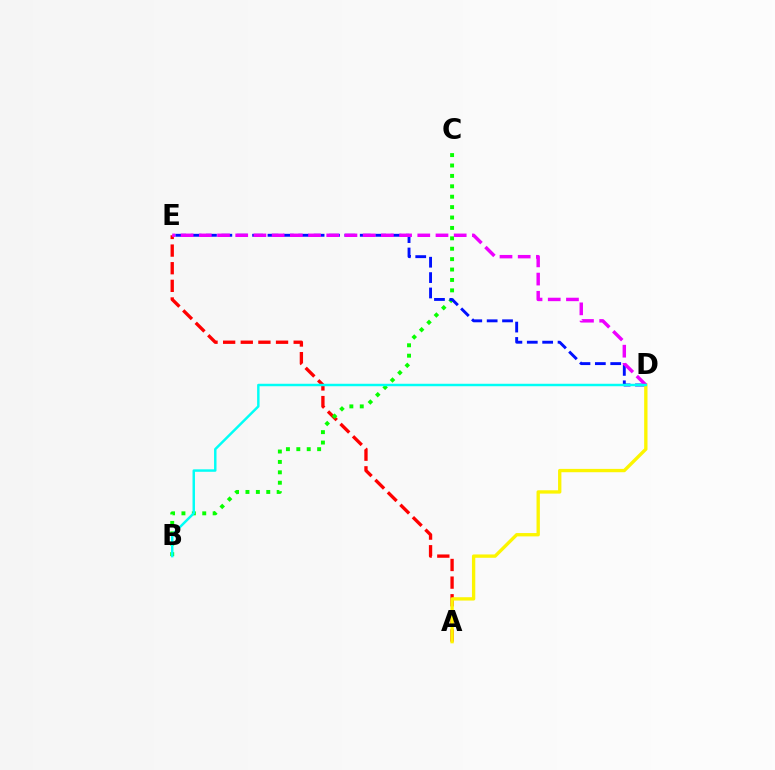{('A', 'E'): [{'color': '#ff0000', 'line_style': 'dashed', 'thickness': 2.4}], ('B', 'C'): [{'color': '#08ff00', 'line_style': 'dotted', 'thickness': 2.83}], ('D', 'E'): [{'color': '#0010ff', 'line_style': 'dashed', 'thickness': 2.09}, {'color': '#ee00ff', 'line_style': 'dashed', 'thickness': 2.47}], ('A', 'D'): [{'color': '#fcf500', 'line_style': 'solid', 'thickness': 2.4}], ('B', 'D'): [{'color': '#00fff6', 'line_style': 'solid', 'thickness': 1.77}]}